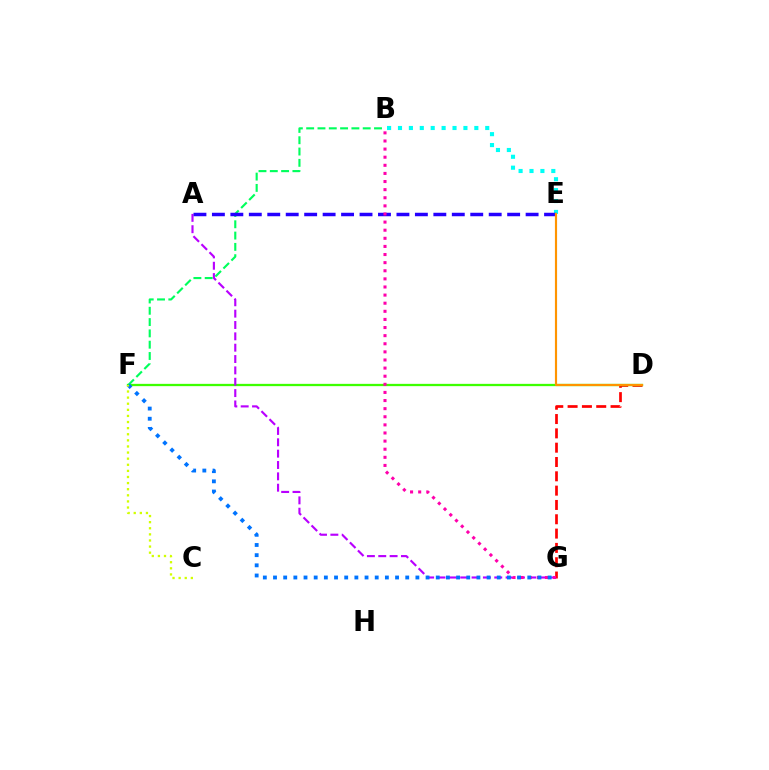{('D', 'G'): [{'color': '#ff0000', 'line_style': 'dashed', 'thickness': 1.95}], ('D', 'F'): [{'color': '#3dff00', 'line_style': 'solid', 'thickness': 1.65}], ('A', 'G'): [{'color': '#b900ff', 'line_style': 'dashed', 'thickness': 1.54}], ('B', 'F'): [{'color': '#00ff5c', 'line_style': 'dashed', 'thickness': 1.54}], ('B', 'E'): [{'color': '#00fff6', 'line_style': 'dotted', 'thickness': 2.96}], ('A', 'E'): [{'color': '#2500ff', 'line_style': 'dashed', 'thickness': 2.51}], ('B', 'G'): [{'color': '#ff00ac', 'line_style': 'dotted', 'thickness': 2.2}], ('D', 'E'): [{'color': '#ff9400', 'line_style': 'solid', 'thickness': 1.56}], ('F', 'G'): [{'color': '#0074ff', 'line_style': 'dotted', 'thickness': 2.76}], ('C', 'F'): [{'color': '#d1ff00', 'line_style': 'dotted', 'thickness': 1.66}]}